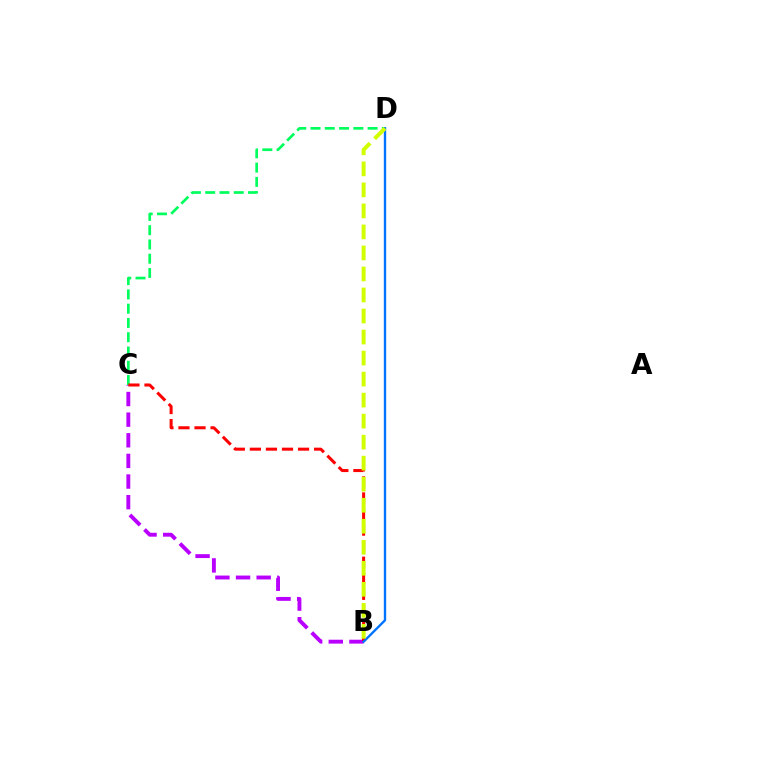{('C', 'D'): [{'color': '#00ff5c', 'line_style': 'dashed', 'thickness': 1.94}], ('B', 'C'): [{'color': '#b900ff', 'line_style': 'dashed', 'thickness': 2.8}, {'color': '#ff0000', 'line_style': 'dashed', 'thickness': 2.18}], ('B', 'D'): [{'color': '#0074ff', 'line_style': 'solid', 'thickness': 1.7}, {'color': '#d1ff00', 'line_style': 'dashed', 'thickness': 2.86}]}